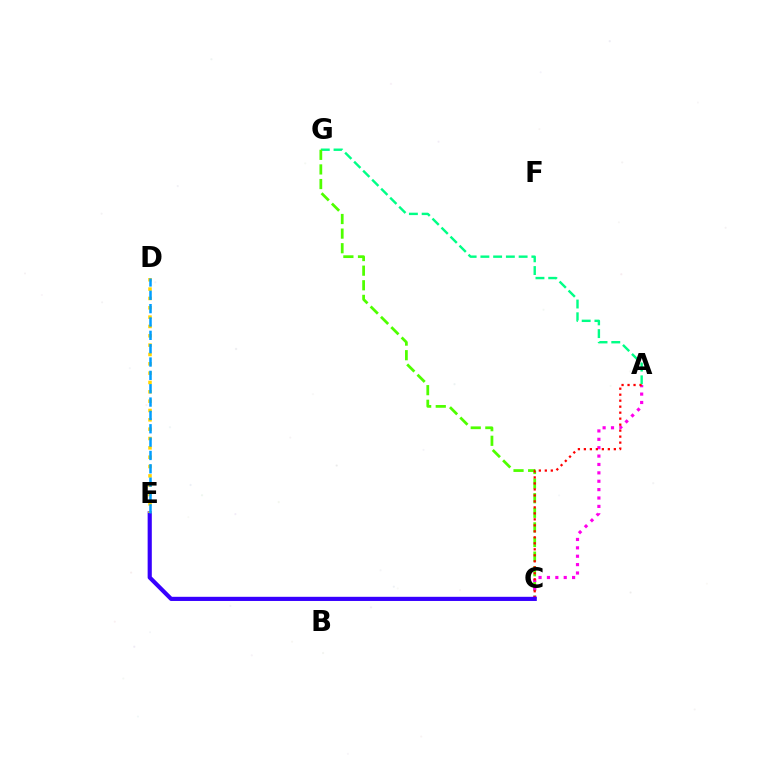{('A', 'G'): [{'color': '#00ff86', 'line_style': 'dashed', 'thickness': 1.73}], ('C', 'G'): [{'color': '#4fff00', 'line_style': 'dashed', 'thickness': 1.98}], ('A', 'C'): [{'color': '#ff00ed', 'line_style': 'dotted', 'thickness': 2.28}, {'color': '#ff0000', 'line_style': 'dotted', 'thickness': 1.63}], ('C', 'E'): [{'color': '#3700ff', 'line_style': 'solid', 'thickness': 3.0}], ('D', 'E'): [{'color': '#ffd500', 'line_style': 'dotted', 'thickness': 2.54}, {'color': '#009eff', 'line_style': 'dashed', 'thickness': 1.81}]}